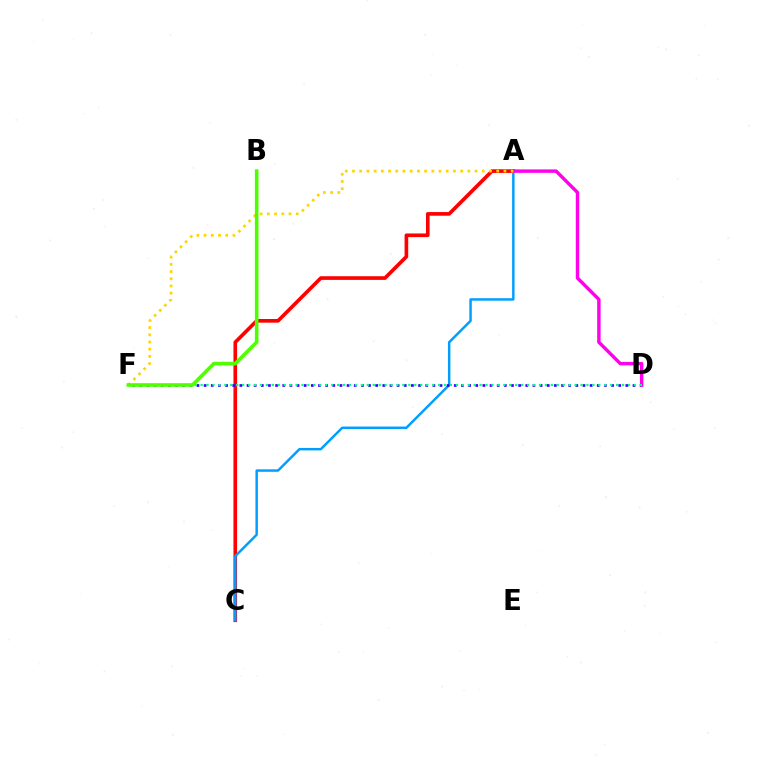{('A', 'C'): [{'color': '#ff0000', 'line_style': 'solid', 'thickness': 2.63}, {'color': '#009eff', 'line_style': 'solid', 'thickness': 1.77}], ('D', 'F'): [{'color': '#3700ff', 'line_style': 'dotted', 'thickness': 1.94}, {'color': '#00ff86', 'line_style': 'dotted', 'thickness': 1.61}], ('A', 'D'): [{'color': '#ff00ed', 'line_style': 'solid', 'thickness': 2.46}], ('A', 'F'): [{'color': '#ffd500', 'line_style': 'dotted', 'thickness': 1.96}], ('B', 'F'): [{'color': '#4fff00', 'line_style': 'solid', 'thickness': 2.6}]}